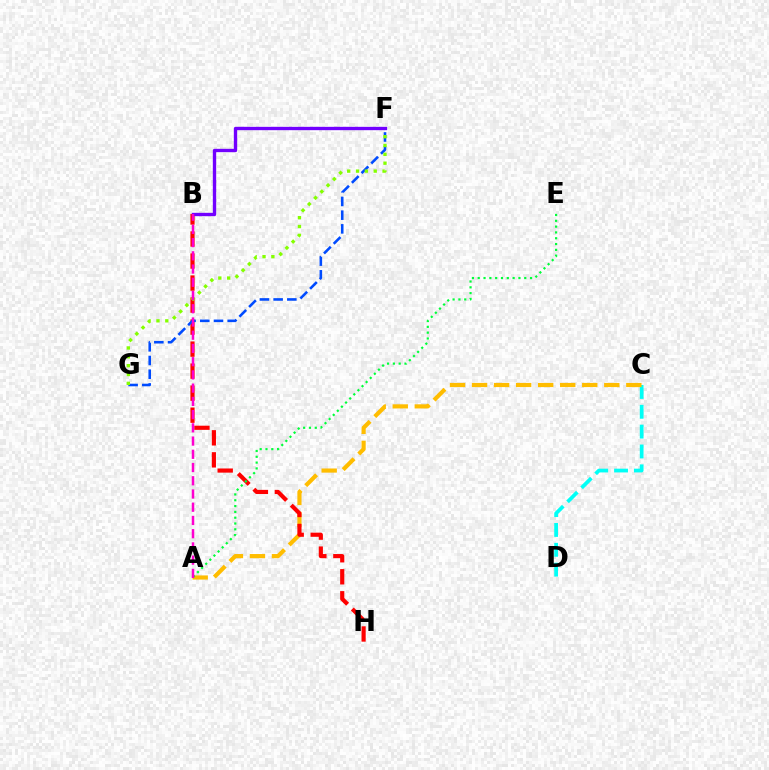{('C', 'D'): [{'color': '#00fff6', 'line_style': 'dashed', 'thickness': 2.7}], ('A', 'C'): [{'color': '#ffbd00', 'line_style': 'dashed', 'thickness': 2.99}], ('B', 'H'): [{'color': '#ff0000', 'line_style': 'dashed', 'thickness': 2.99}], ('F', 'G'): [{'color': '#004bff', 'line_style': 'dashed', 'thickness': 1.86}, {'color': '#84ff00', 'line_style': 'dotted', 'thickness': 2.4}], ('A', 'E'): [{'color': '#00ff39', 'line_style': 'dotted', 'thickness': 1.58}], ('B', 'F'): [{'color': '#7200ff', 'line_style': 'solid', 'thickness': 2.41}], ('A', 'B'): [{'color': '#ff00cf', 'line_style': 'dashed', 'thickness': 1.8}]}